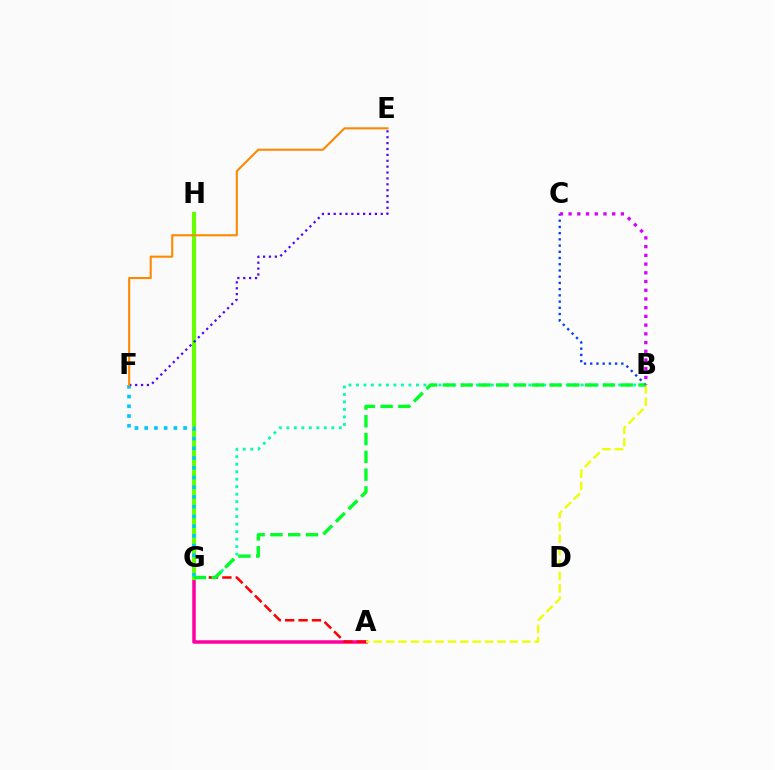{('A', 'G'): [{'color': '#ff00a0', 'line_style': 'solid', 'thickness': 2.53}, {'color': '#ff0000', 'line_style': 'dashed', 'thickness': 1.82}], ('A', 'B'): [{'color': '#eeff00', 'line_style': 'dashed', 'thickness': 1.68}], ('B', 'G'): [{'color': '#00ffaf', 'line_style': 'dotted', 'thickness': 2.04}, {'color': '#00ff27', 'line_style': 'dashed', 'thickness': 2.42}], ('G', 'H'): [{'color': '#66ff00', 'line_style': 'solid', 'thickness': 2.99}], ('F', 'G'): [{'color': '#00c7ff', 'line_style': 'dotted', 'thickness': 2.64}], ('E', 'F'): [{'color': '#4f00ff', 'line_style': 'dotted', 'thickness': 1.6}, {'color': '#ff8800', 'line_style': 'solid', 'thickness': 1.51}], ('B', 'C'): [{'color': '#003fff', 'line_style': 'dotted', 'thickness': 1.69}, {'color': '#d600ff', 'line_style': 'dotted', 'thickness': 2.37}]}